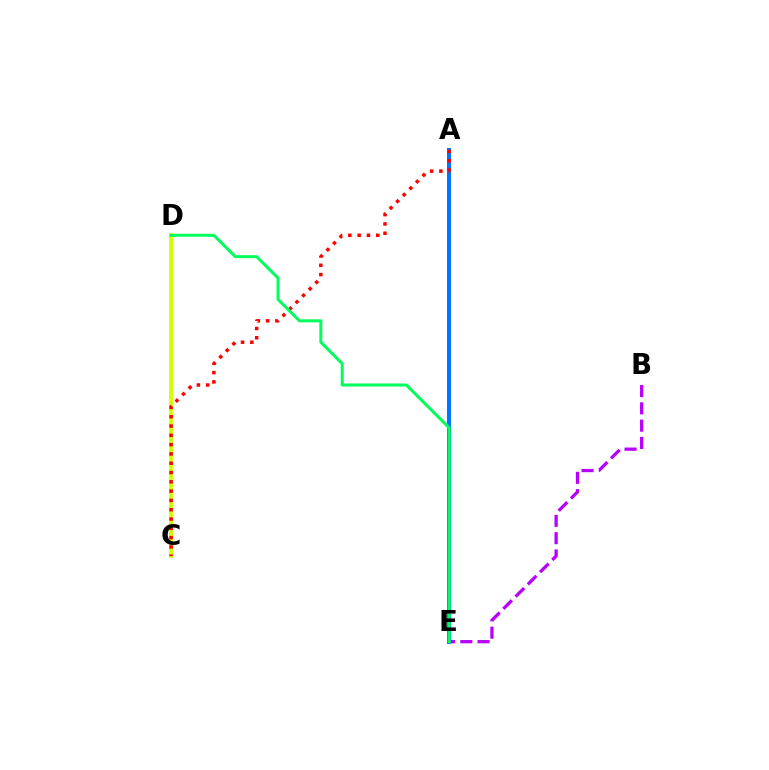{('B', 'E'): [{'color': '#b900ff', 'line_style': 'dashed', 'thickness': 2.35}], ('A', 'E'): [{'color': '#0074ff', 'line_style': 'solid', 'thickness': 2.86}], ('C', 'D'): [{'color': '#d1ff00', 'line_style': 'solid', 'thickness': 2.76}], ('A', 'C'): [{'color': '#ff0000', 'line_style': 'dotted', 'thickness': 2.53}], ('D', 'E'): [{'color': '#00ff5c', 'line_style': 'solid', 'thickness': 2.17}]}